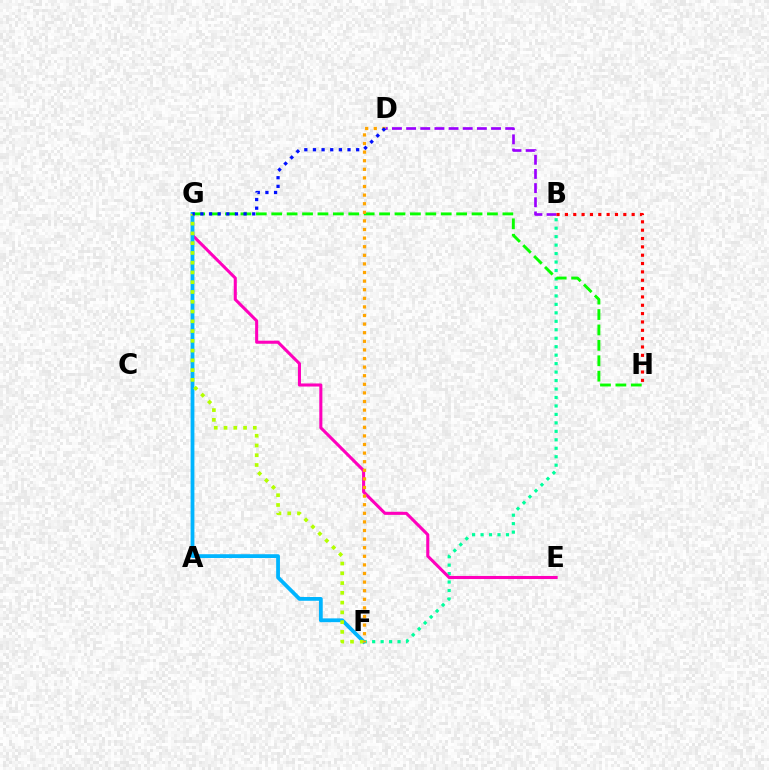{('B', 'D'): [{'color': '#9b00ff', 'line_style': 'dashed', 'thickness': 1.92}], ('B', 'F'): [{'color': '#00ff9d', 'line_style': 'dotted', 'thickness': 2.3}], ('G', 'H'): [{'color': '#08ff00', 'line_style': 'dashed', 'thickness': 2.09}], ('E', 'G'): [{'color': '#ff00bd', 'line_style': 'solid', 'thickness': 2.21}], ('F', 'G'): [{'color': '#00b5ff', 'line_style': 'solid', 'thickness': 2.73}, {'color': '#b3ff00', 'line_style': 'dotted', 'thickness': 2.65}], ('D', 'F'): [{'color': '#ffa500', 'line_style': 'dotted', 'thickness': 2.34}], ('D', 'G'): [{'color': '#0010ff', 'line_style': 'dotted', 'thickness': 2.35}], ('B', 'H'): [{'color': '#ff0000', 'line_style': 'dotted', 'thickness': 2.27}]}